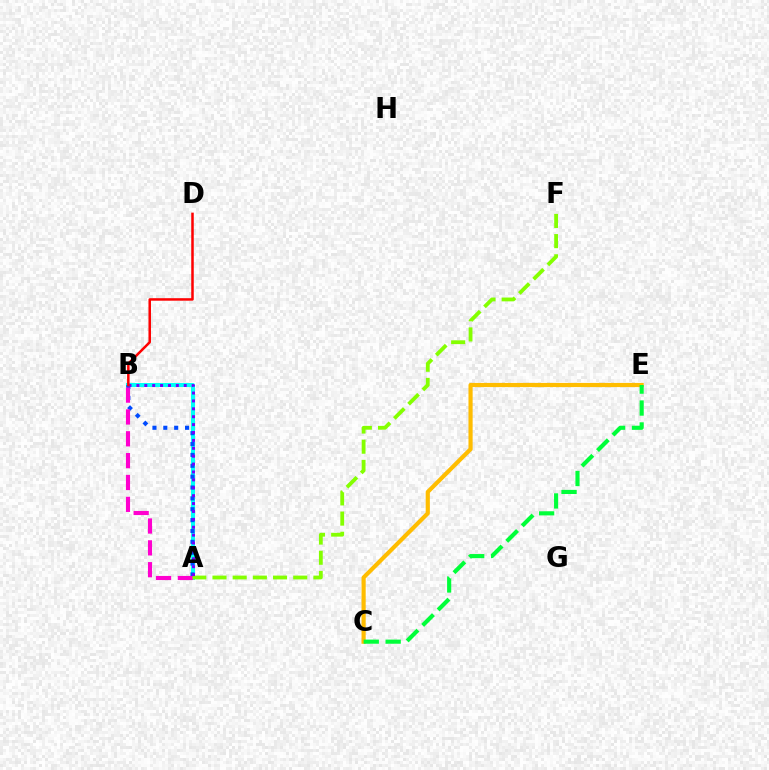{('A', 'B'): [{'color': '#00fff6', 'line_style': 'solid', 'thickness': 2.9}, {'color': '#004bff', 'line_style': 'dotted', 'thickness': 2.95}, {'color': '#ff00cf', 'line_style': 'dashed', 'thickness': 2.97}, {'color': '#7200ff', 'line_style': 'dotted', 'thickness': 2.14}], ('C', 'E'): [{'color': '#ffbd00', 'line_style': 'solid', 'thickness': 2.99}, {'color': '#00ff39', 'line_style': 'dashed', 'thickness': 2.98}], ('A', 'F'): [{'color': '#84ff00', 'line_style': 'dashed', 'thickness': 2.74}], ('B', 'D'): [{'color': '#ff0000', 'line_style': 'solid', 'thickness': 1.8}]}